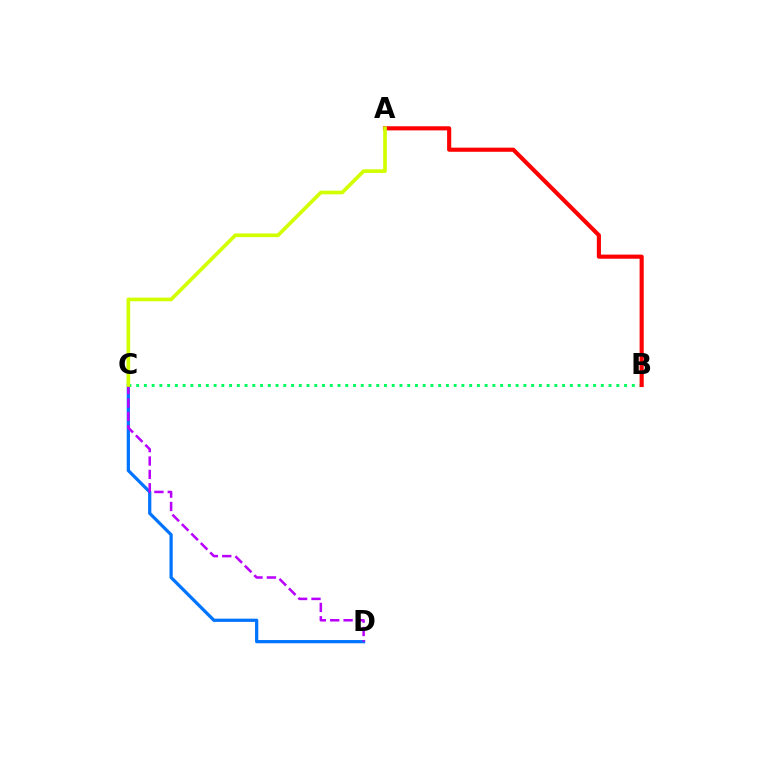{('C', 'D'): [{'color': '#0074ff', 'line_style': 'solid', 'thickness': 2.33}, {'color': '#b900ff', 'line_style': 'dashed', 'thickness': 1.82}], ('B', 'C'): [{'color': '#00ff5c', 'line_style': 'dotted', 'thickness': 2.1}], ('A', 'B'): [{'color': '#ff0000', 'line_style': 'solid', 'thickness': 2.97}], ('A', 'C'): [{'color': '#d1ff00', 'line_style': 'solid', 'thickness': 2.64}]}